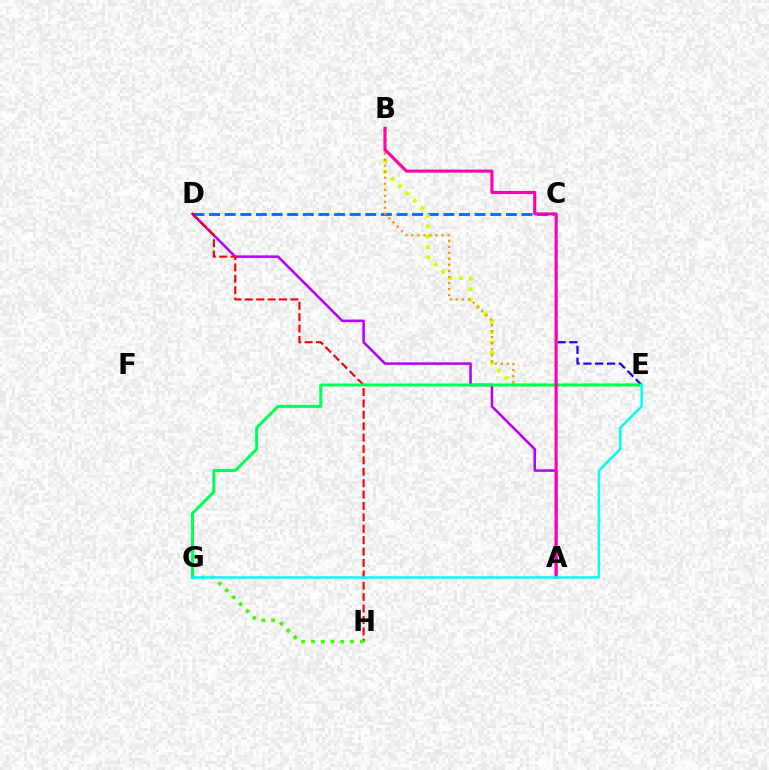{('C', 'D'): [{'color': '#0074ff', 'line_style': 'dashed', 'thickness': 2.12}], ('A', 'D'): [{'color': '#b900ff', 'line_style': 'solid', 'thickness': 1.83}], ('B', 'E'): [{'color': '#d1ff00', 'line_style': 'dotted', 'thickness': 2.81}, {'color': '#ff9400', 'line_style': 'dotted', 'thickness': 1.64}], ('C', 'E'): [{'color': '#2500ff', 'line_style': 'dashed', 'thickness': 1.6}], ('D', 'H'): [{'color': '#ff0000', 'line_style': 'dashed', 'thickness': 1.55}], ('G', 'H'): [{'color': '#3dff00', 'line_style': 'dotted', 'thickness': 2.65}], ('E', 'G'): [{'color': '#00ff5c', 'line_style': 'solid', 'thickness': 2.18}, {'color': '#00fff6', 'line_style': 'solid', 'thickness': 1.81}], ('A', 'B'): [{'color': '#ff00ac', 'line_style': 'solid', 'thickness': 2.22}]}